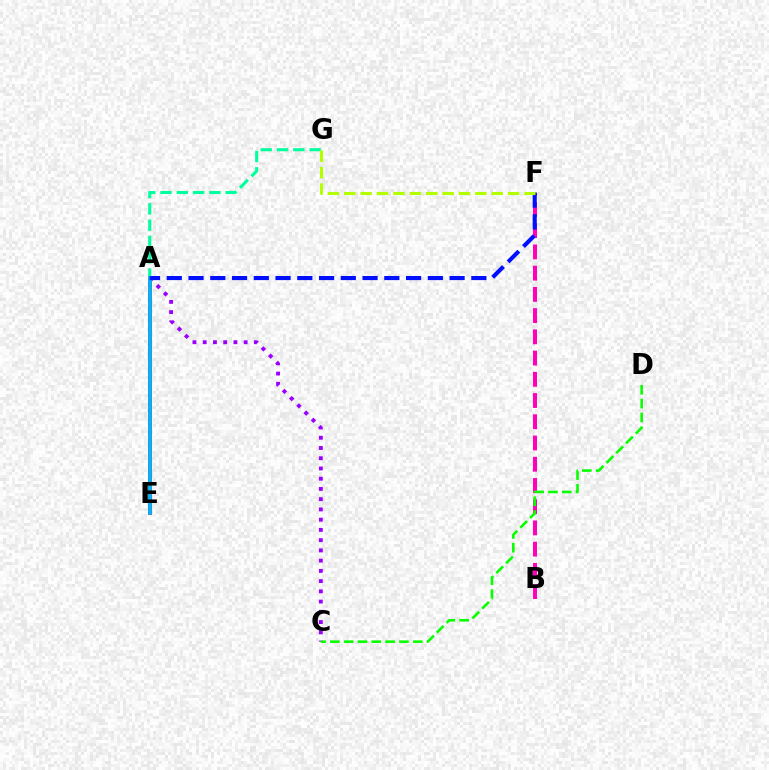{('B', 'F'): [{'color': '#ff00bd', 'line_style': 'dashed', 'thickness': 2.88}], ('A', 'E'): [{'color': '#ffa500', 'line_style': 'solid', 'thickness': 2.83}, {'color': '#ff0000', 'line_style': 'solid', 'thickness': 2.77}, {'color': '#00b5ff', 'line_style': 'solid', 'thickness': 2.65}], ('A', 'C'): [{'color': '#9b00ff', 'line_style': 'dotted', 'thickness': 2.78}], ('A', 'G'): [{'color': '#00ff9d', 'line_style': 'dashed', 'thickness': 2.22}], ('A', 'F'): [{'color': '#0010ff', 'line_style': 'dashed', 'thickness': 2.96}], ('F', 'G'): [{'color': '#b3ff00', 'line_style': 'dashed', 'thickness': 2.23}], ('C', 'D'): [{'color': '#08ff00', 'line_style': 'dashed', 'thickness': 1.88}]}